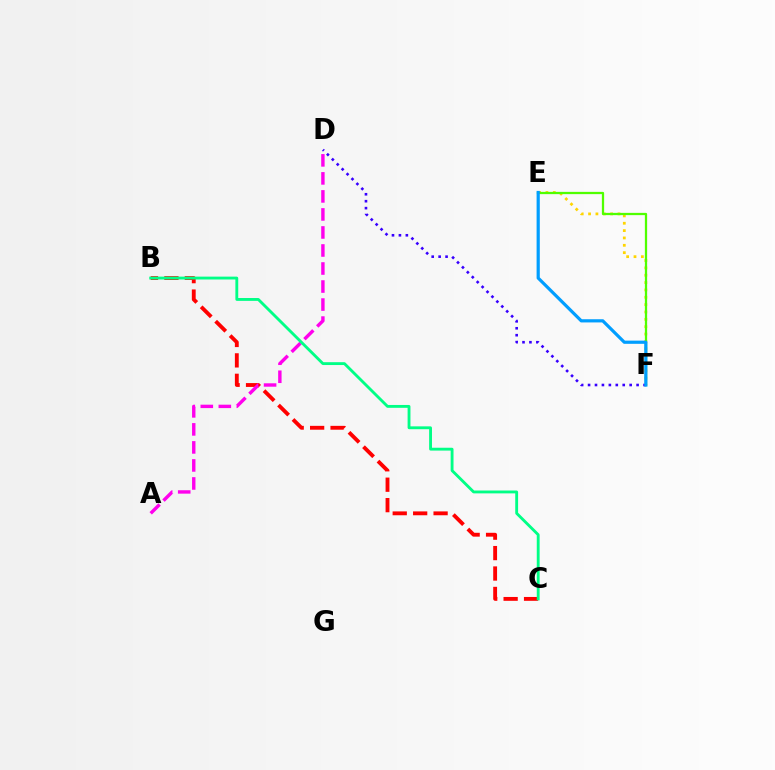{('E', 'F'): [{'color': '#ffd500', 'line_style': 'dotted', 'thickness': 2.0}, {'color': '#4fff00', 'line_style': 'solid', 'thickness': 1.63}, {'color': '#009eff', 'line_style': 'solid', 'thickness': 2.3}], ('B', 'C'): [{'color': '#ff0000', 'line_style': 'dashed', 'thickness': 2.78}, {'color': '#00ff86', 'line_style': 'solid', 'thickness': 2.05}], ('D', 'F'): [{'color': '#3700ff', 'line_style': 'dotted', 'thickness': 1.88}], ('A', 'D'): [{'color': '#ff00ed', 'line_style': 'dashed', 'thickness': 2.45}]}